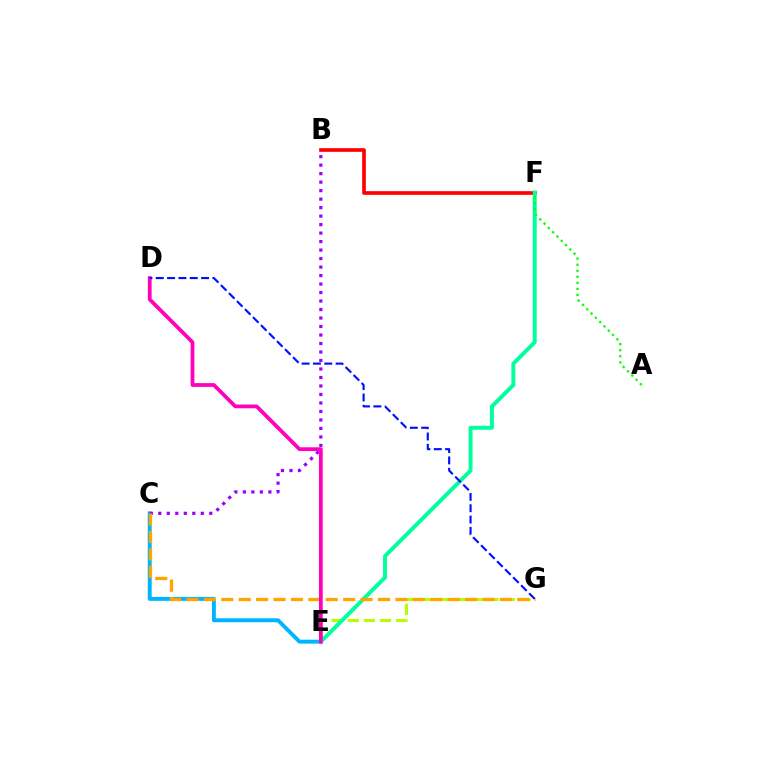{('B', 'F'): [{'color': '#ff0000', 'line_style': 'solid', 'thickness': 2.63}], ('C', 'E'): [{'color': '#00b5ff', 'line_style': 'solid', 'thickness': 2.82}], ('E', 'G'): [{'color': '#b3ff00', 'line_style': 'dashed', 'thickness': 2.18}], ('B', 'C'): [{'color': '#9b00ff', 'line_style': 'dotted', 'thickness': 2.31}], ('E', 'F'): [{'color': '#00ff9d', 'line_style': 'solid', 'thickness': 2.83}], ('C', 'G'): [{'color': '#ffa500', 'line_style': 'dashed', 'thickness': 2.37}], ('A', 'F'): [{'color': '#08ff00', 'line_style': 'dotted', 'thickness': 1.65}], ('D', 'E'): [{'color': '#ff00bd', 'line_style': 'solid', 'thickness': 2.71}], ('D', 'G'): [{'color': '#0010ff', 'line_style': 'dashed', 'thickness': 1.54}]}